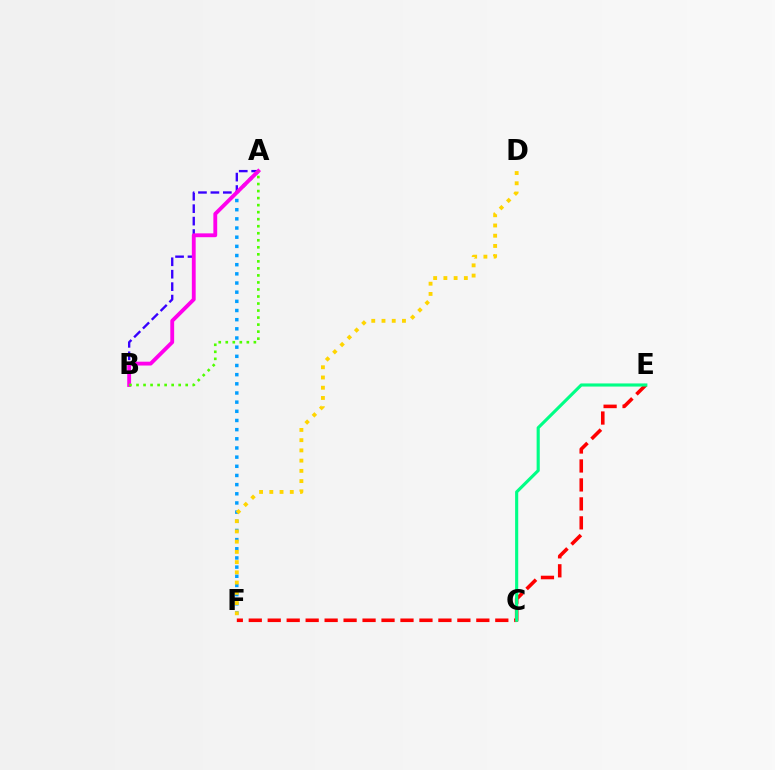{('A', 'F'): [{'color': '#009eff', 'line_style': 'dotted', 'thickness': 2.49}], ('A', 'B'): [{'color': '#3700ff', 'line_style': 'dashed', 'thickness': 1.69}, {'color': '#ff00ed', 'line_style': 'solid', 'thickness': 2.76}, {'color': '#4fff00', 'line_style': 'dotted', 'thickness': 1.91}], ('E', 'F'): [{'color': '#ff0000', 'line_style': 'dashed', 'thickness': 2.58}], ('C', 'E'): [{'color': '#00ff86', 'line_style': 'solid', 'thickness': 2.25}], ('D', 'F'): [{'color': '#ffd500', 'line_style': 'dotted', 'thickness': 2.78}]}